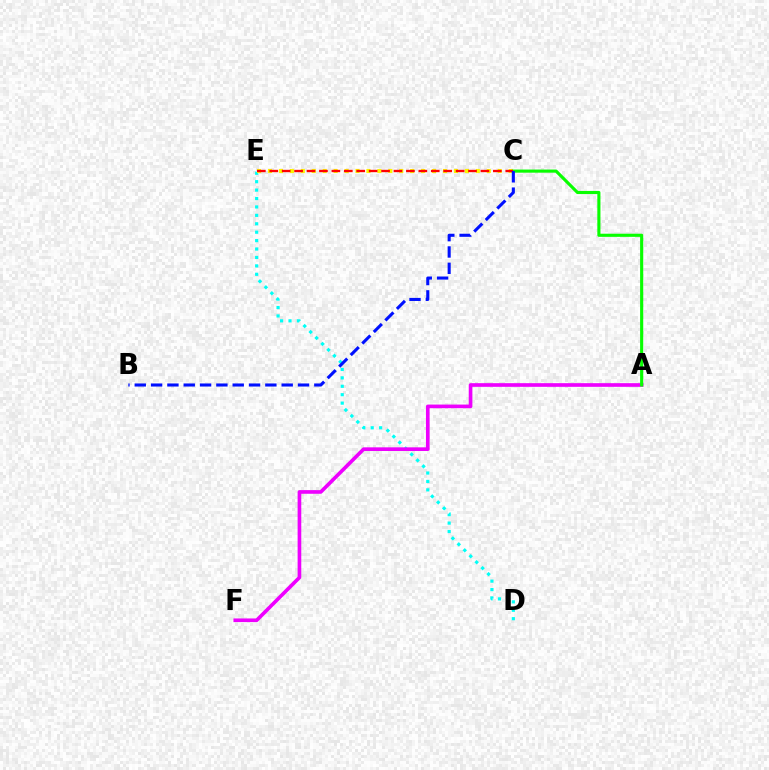{('D', 'E'): [{'color': '#00fff6', 'line_style': 'dotted', 'thickness': 2.29}], ('A', 'F'): [{'color': '#ee00ff', 'line_style': 'solid', 'thickness': 2.63}], ('C', 'E'): [{'color': '#fcf500', 'line_style': 'dotted', 'thickness': 2.97}, {'color': '#ff0000', 'line_style': 'dashed', 'thickness': 1.69}], ('A', 'C'): [{'color': '#08ff00', 'line_style': 'solid', 'thickness': 2.25}], ('B', 'C'): [{'color': '#0010ff', 'line_style': 'dashed', 'thickness': 2.22}]}